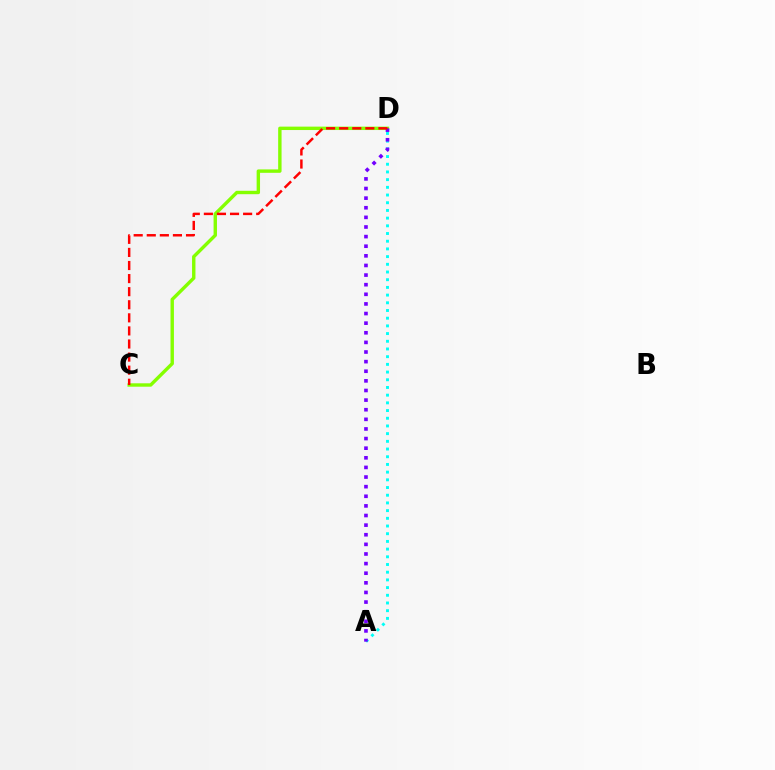{('C', 'D'): [{'color': '#84ff00', 'line_style': 'solid', 'thickness': 2.45}, {'color': '#ff0000', 'line_style': 'dashed', 'thickness': 1.78}], ('A', 'D'): [{'color': '#00fff6', 'line_style': 'dotted', 'thickness': 2.09}, {'color': '#7200ff', 'line_style': 'dotted', 'thickness': 2.61}]}